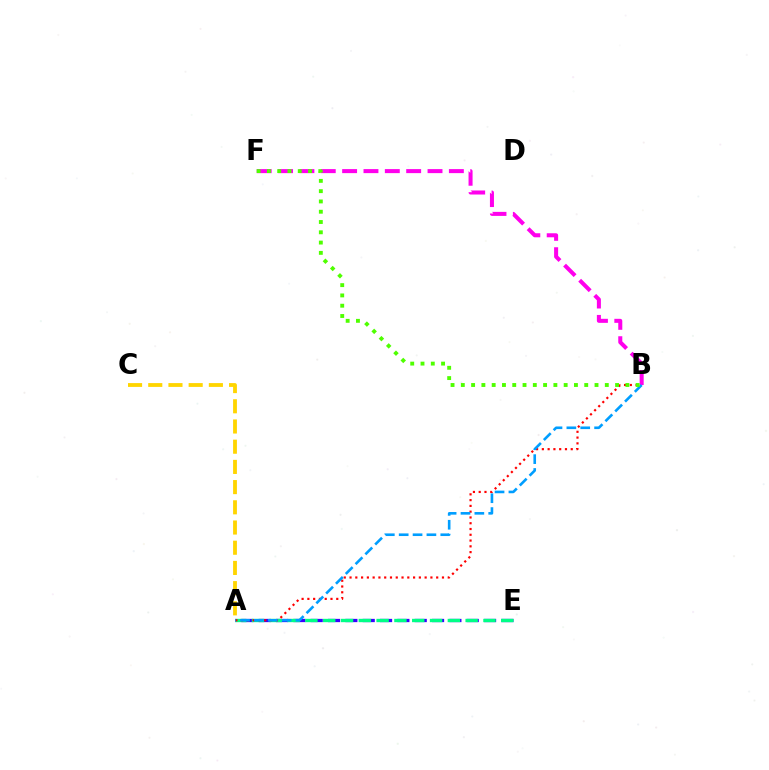{('A', 'E'): [{'color': '#3700ff', 'line_style': 'dashed', 'thickness': 2.36}, {'color': '#00ff86', 'line_style': 'dashed', 'thickness': 2.42}], ('A', 'B'): [{'color': '#ff0000', 'line_style': 'dotted', 'thickness': 1.57}, {'color': '#009eff', 'line_style': 'dashed', 'thickness': 1.88}], ('B', 'F'): [{'color': '#ff00ed', 'line_style': 'dashed', 'thickness': 2.9}, {'color': '#4fff00', 'line_style': 'dotted', 'thickness': 2.79}], ('A', 'C'): [{'color': '#ffd500', 'line_style': 'dashed', 'thickness': 2.74}]}